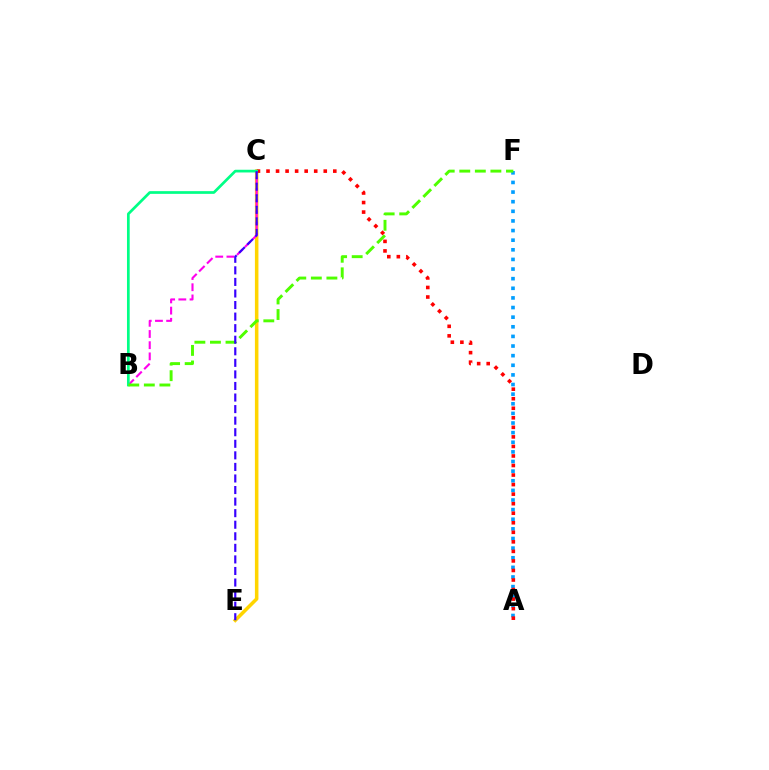{('A', 'F'): [{'color': '#009eff', 'line_style': 'dotted', 'thickness': 2.61}], ('C', 'E'): [{'color': '#ffd500', 'line_style': 'solid', 'thickness': 2.54}, {'color': '#3700ff', 'line_style': 'dashed', 'thickness': 1.57}], ('A', 'C'): [{'color': '#ff0000', 'line_style': 'dotted', 'thickness': 2.59}], ('B', 'C'): [{'color': '#ff00ed', 'line_style': 'dashed', 'thickness': 1.52}, {'color': '#00ff86', 'line_style': 'solid', 'thickness': 1.95}], ('B', 'F'): [{'color': '#4fff00', 'line_style': 'dashed', 'thickness': 2.11}]}